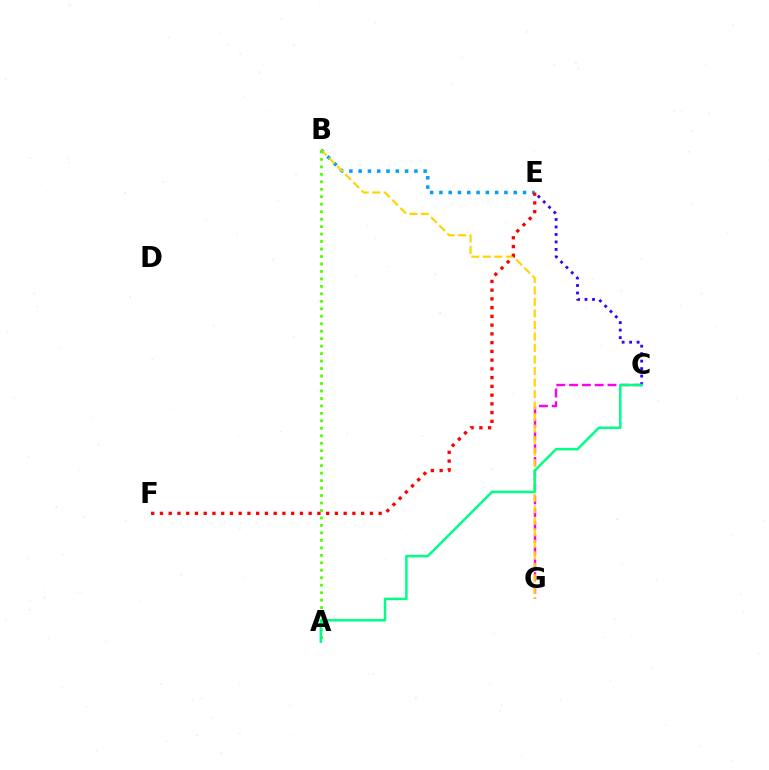{('B', 'E'): [{'color': '#009eff', 'line_style': 'dotted', 'thickness': 2.52}], ('C', 'G'): [{'color': '#ff00ed', 'line_style': 'dashed', 'thickness': 1.74}], ('C', 'E'): [{'color': '#3700ff', 'line_style': 'dotted', 'thickness': 2.03}], ('B', 'G'): [{'color': '#ffd500', 'line_style': 'dashed', 'thickness': 1.56}], ('A', 'B'): [{'color': '#4fff00', 'line_style': 'dotted', 'thickness': 2.03}], ('A', 'C'): [{'color': '#00ff86', 'line_style': 'solid', 'thickness': 1.81}], ('E', 'F'): [{'color': '#ff0000', 'line_style': 'dotted', 'thickness': 2.38}]}